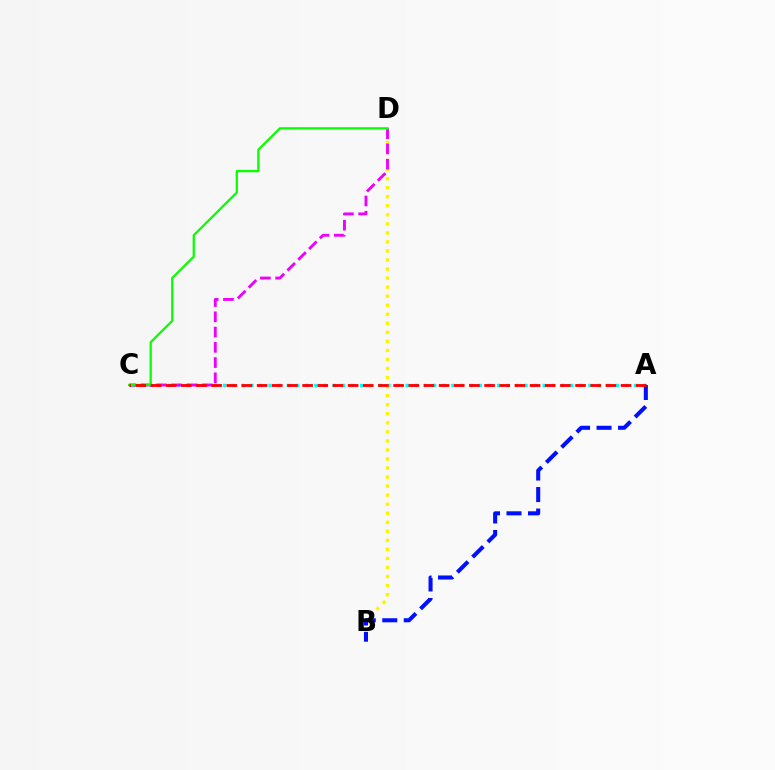{('A', 'C'): [{'color': '#00fff6', 'line_style': 'dotted', 'thickness': 2.48}, {'color': '#ff0000', 'line_style': 'dashed', 'thickness': 2.06}], ('B', 'D'): [{'color': '#fcf500', 'line_style': 'dotted', 'thickness': 2.46}], ('A', 'B'): [{'color': '#0010ff', 'line_style': 'dashed', 'thickness': 2.92}], ('C', 'D'): [{'color': '#ee00ff', 'line_style': 'dashed', 'thickness': 2.07}, {'color': '#08ff00', 'line_style': 'solid', 'thickness': 1.62}]}